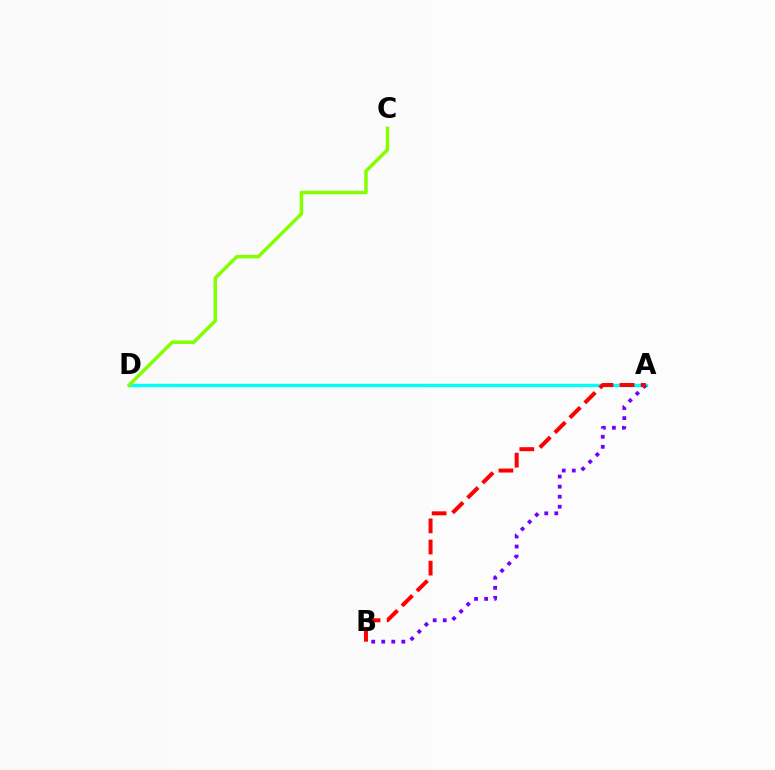{('A', 'D'): [{'color': '#00fff6', 'line_style': 'solid', 'thickness': 2.43}], ('A', 'B'): [{'color': '#7200ff', 'line_style': 'dotted', 'thickness': 2.73}, {'color': '#ff0000', 'line_style': 'dashed', 'thickness': 2.87}], ('C', 'D'): [{'color': '#84ff00', 'line_style': 'solid', 'thickness': 2.5}]}